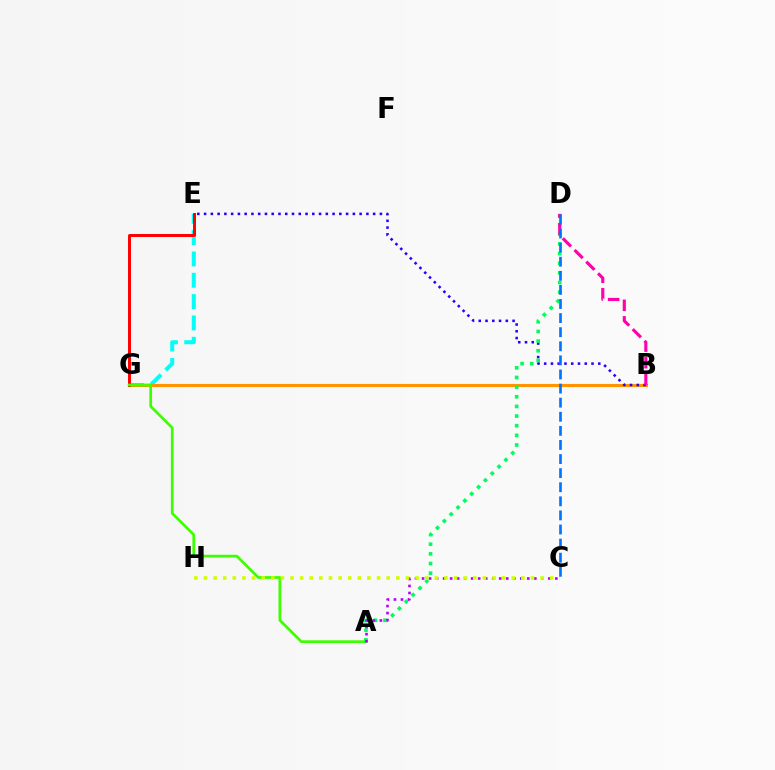{('E', 'G'): [{'color': '#00fff6', 'line_style': 'dashed', 'thickness': 2.9}, {'color': '#ff0000', 'line_style': 'solid', 'thickness': 2.14}], ('B', 'G'): [{'color': '#ff9400', 'line_style': 'solid', 'thickness': 2.24}], ('B', 'E'): [{'color': '#2500ff', 'line_style': 'dotted', 'thickness': 1.84}], ('A', 'G'): [{'color': '#3dff00', 'line_style': 'solid', 'thickness': 1.96}], ('A', 'D'): [{'color': '#00ff5c', 'line_style': 'dotted', 'thickness': 2.62}], ('A', 'C'): [{'color': '#b900ff', 'line_style': 'dotted', 'thickness': 1.91}], ('B', 'D'): [{'color': '#ff00ac', 'line_style': 'dashed', 'thickness': 2.25}], ('C', 'H'): [{'color': '#d1ff00', 'line_style': 'dotted', 'thickness': 2.61}], ('C', 'D'): [{'color': '#0074ff', 'line_style': 'dashed', 'thickness': 1.91}]}